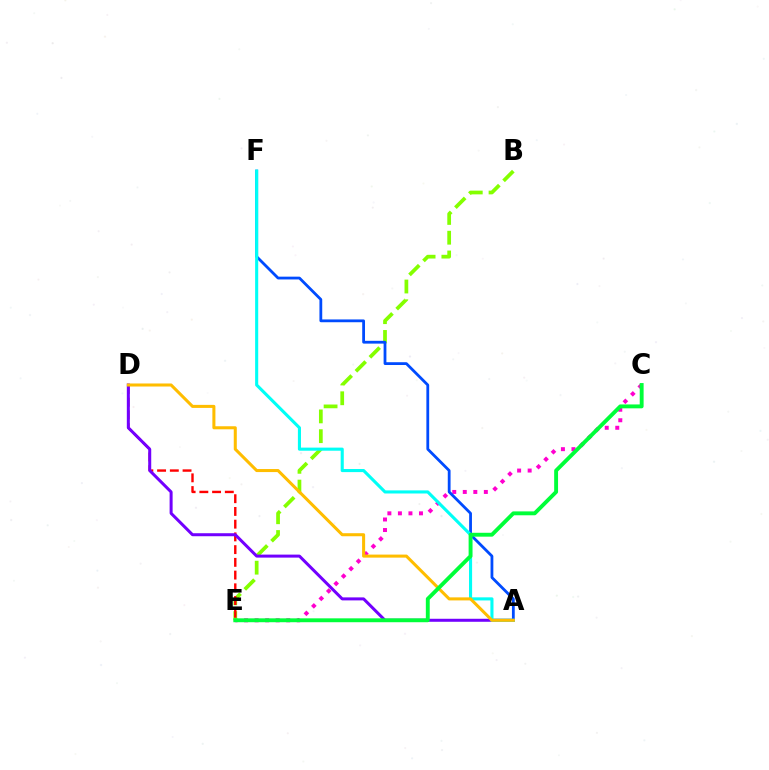{('C', 'E'): [{'color': '#ff00cf', 'line_style': 'dotted', 'thickness': 2.86}, {'color': '#00ff39', 'line_style': 'solid', 'thickness': 2.8}], ('B', 'E'): [{'color': '#84ff00', 'line_style': 'dashed', 'thickness': 2.68}], ('A', 'F'): [{'color': '#004bff', 'line_style': 'solid', 'thickness': 2.01}, {'color': '#00fff6', 'line_style': 'solid', 'thickness': 2.23}], ('D', 'E'): [{'color': '#ff0000', 'line_style': 'dashed', 'thickness': 1.73}], ('A', 'D'): [{'color': '#7200ff', 'line_style': 'solid', 'thickness': 2.17}, {'color': '#ffbd00', 'line_style': 'solid', 'thickness': 2.19}]}